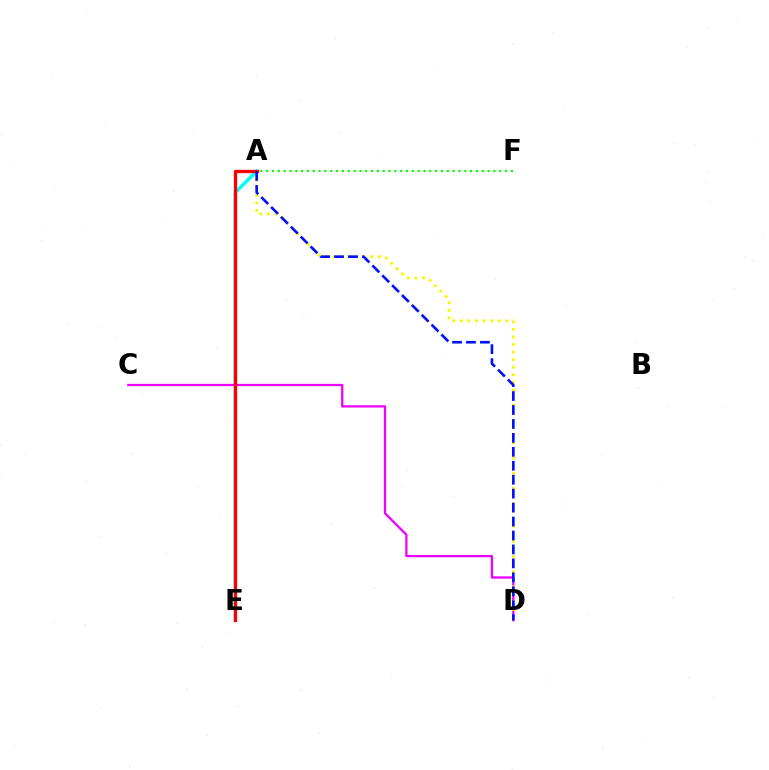{('A', 'E'): [{'color': '#00fff6', 'line_style': 'solid', 'thickness': 2.49}, {'color': '#ff0000', 'line_style': 'solid', 'thickness': 2.37}], ('C', 'D'): [{'color': '#ee00ff', 'line_style': 'solid', 'thickness': 1.64}], ('A', 'D'): [{'color': '#fcf500', 'line_style': 'dotted', 'thickness': 2.06}, {'color': '#0010ff', 'line_style': 'dashed', 'thickness': 1.89}], ('A', 'F'): [{'color': '#08ff00', 'line_style': 'dotted', 'thickness': 1.58}]}